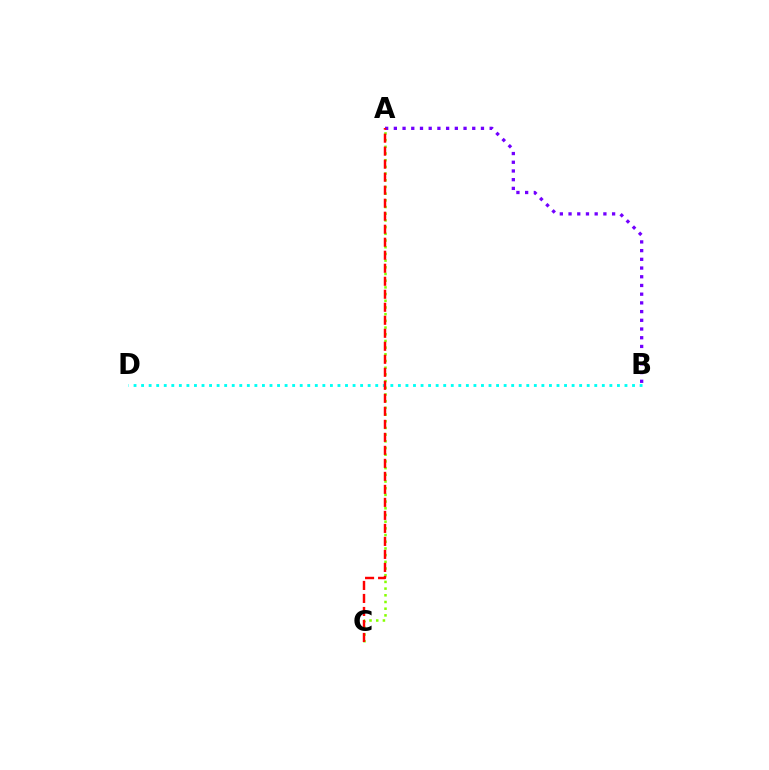{('B', 'D'): [{'color': '#00fff6', 'line_style': 'dotted', 'thickness': 2.05}], ('A', 'B'): [{'color': '#7200ff', 'line_style': 'dotted', 'thickness': 2.37}], ('A', 'C'): [{'color': '#84ff00', 'line_style': 'dotted', 'thickness': 1.82}, {'color': '#ff0000', 'line_style': 'dashed', 'thickness': 1.77}]}